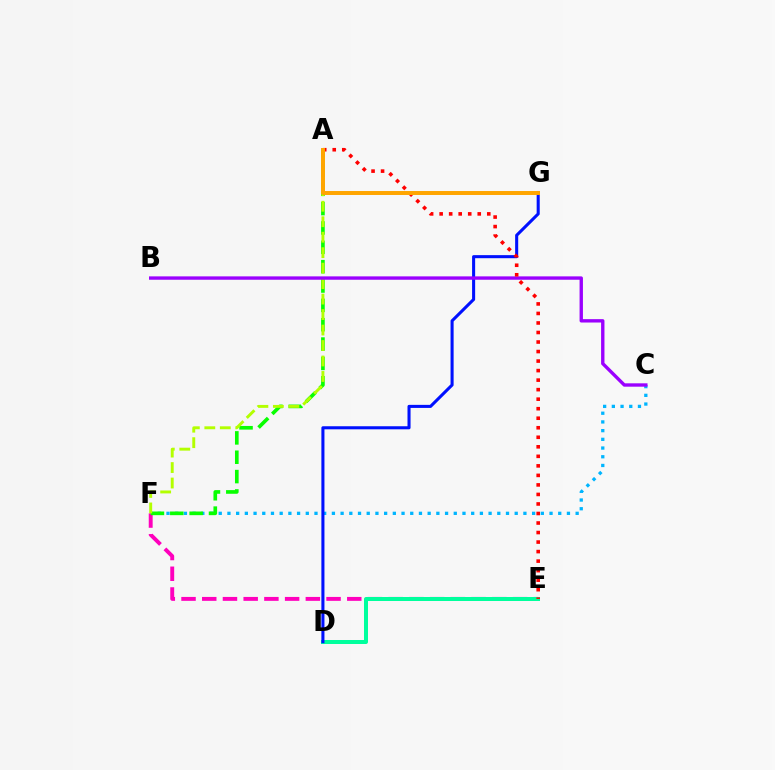{('C', 'F'): [{'color': '#00b5ff', 'line_style': 'dotted', 'thickness': 2.37}], ('E', 'F'): [{'color': '#ff00bd', 'line_style': 'dashed', 'thickness': 2.81}], ('A', 'F'): [{'color': '#08ff00', 'line_style': 'dashed', 'thickness': 2.63}, {'color': '#b3ff00', 'line_style': 'dashed', 'thickness': 2.1}], ('D', 'E'): [{'color': '#00ff9d', 'line_style': 'solid', 'thickness': 2.88}], ('D', 'G'): [{'color': '#0010ff', 'line_style': 'solid', 'thickness': 2.2}], ('B', 'C'): [{'color': '#9b00ff', 'line_style': 'solid', 'thickness': 2.43}], ('A', 'E'): [{'color': '#ff0000', 'line_style': 'dotted', 'thickness': 2.59}], ('A', 'G'): [{'color': '#ffa500', 'line_style': 'solid', 'thickness': 2.85}]}